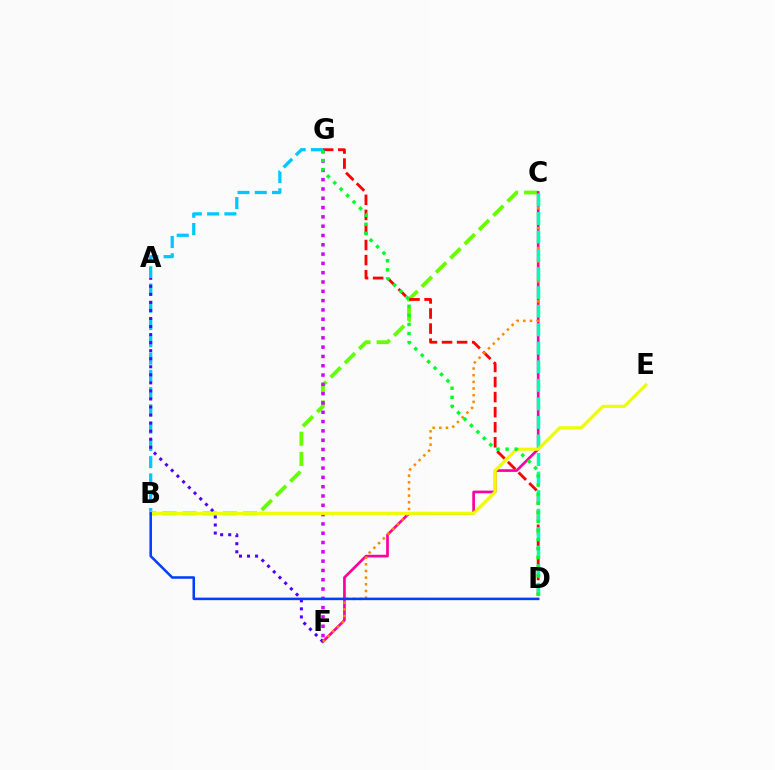{('B', 'G'): [{'color': '#00c7ff', 'line_style': 'dashed', 'thickness': 2.35}], ('B', 'C'): [{'color': '#66ff00', 'line_style': 'dashed', 'thickness': 2.74}], ('D', 'G'): [{'color': '#ff0000', 'line_style': 'dashed', 'thickness': 2.05}, {'color': '#00ff27', 'line_style': 'dotted', 'thickness': 2.47}], ('C', 'F'): [{'color': '#ff00a0', 'line_style': 'solid', 'thickness': 1.94}, {'color': '#ff8800', 'line_style': 'dotted', 'thickness': 1.81}], ('A', 'F'): [{'color': '#4f00ff', 'line_style': 'dotted', 'thickness': 2.19}], ('C', 'D'): [{'color': '#00ffaf', 'line_style': 'dashed', 'thickness': 2.52}], ('F', 'G'): [{'color': '#d600ff', 'line_style': 'dotted', 'thickness': 2.53}], ('B', 'E'): [{'color': '#eeff00', 'line_style': 'solid', 'thickness': 2.25}], ('B', 'D'): [{'color': '#003fff', 'line_style': 'solid', 'thickness': 1.83}]}